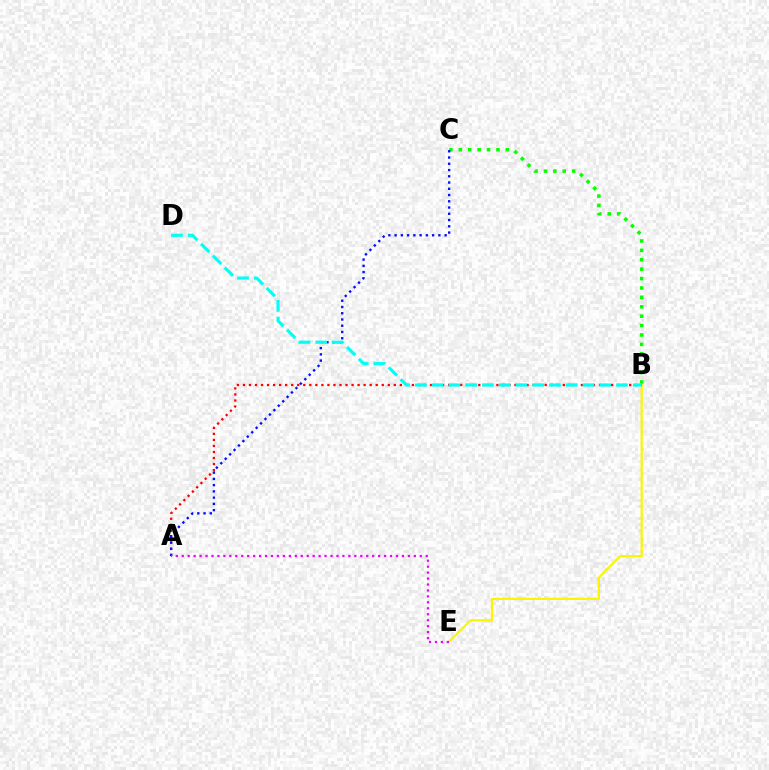{('B', 'C'): [{'color': '#08ff00', 'line_style': 'dotted', 'thickness': 2.55}], ('B', 'E'): [{'color': '#fcf500', 'line_style': 'solid', 'thickness': 1.6}], ('A', 'B'): [{'color': '#ff0000', 'line_style': 'dotted', 'thickness': 1.64}], ('A', 'C'): [{'color': '#0010ff', 'line_style': 'dotted', 'thickness': 1.7}], ('B', 'D'): [{'color': '#00fff6', 'line_style': 'dashed', 'thickness': 2.28}], ('A', 'E'): [{'color': '#ee00ff', 'line_style': 'dotted', 'thickness': 1.62}]}